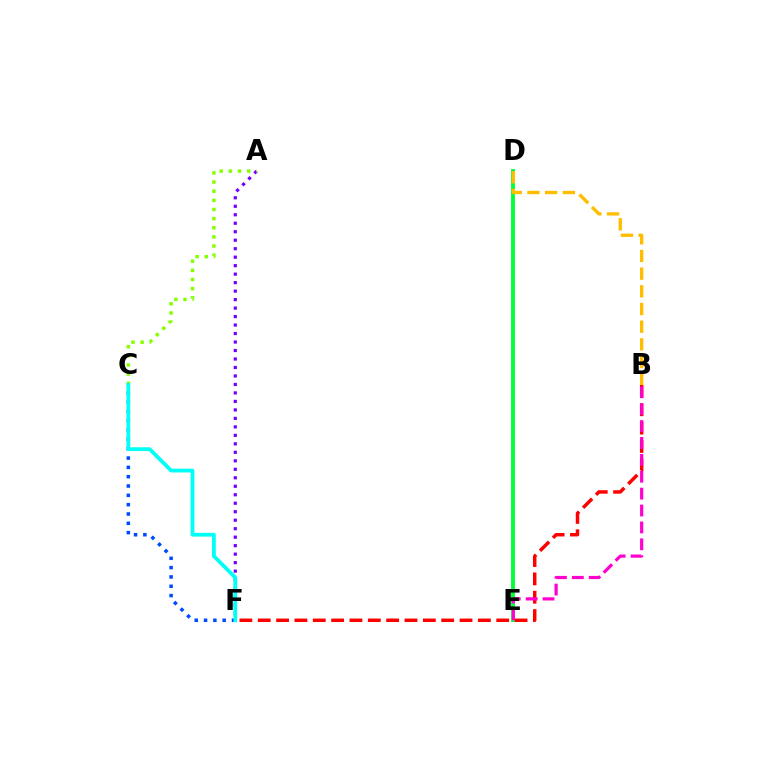{('A', 'F'): [{'color': '#7200ff', 'line_style': 'dotted', 'thickness': 2.31}], ('D', 'E'): [{'color': '#00ff39', 'line_style': 'solid', 'thickness': 2.79}], ('B', 'F'): [{'color': '#ff0000', 'line_style': 'dashed', 'thickness': 2.49}], ('C', 'F'): [{'color': '#004bff', 'line_style': 'dotted', 'thickness': 2.53}, {'color': '#00fff6', 'line_style': 'solid', 'thickness': 2.71}], ('A', 'C'): [{'color': '#84ff00', 'line_style': 'dotted', 'thickness': 2.48}], ('B', 'D'): [{'color': '#ffbd00', 'line_style': 'dashed', 'thickness': 2.4}], ('B', 'E'): [{'color': '#ff00cf', 'line_style': 'dashed', 'thickness': 2.3}]}